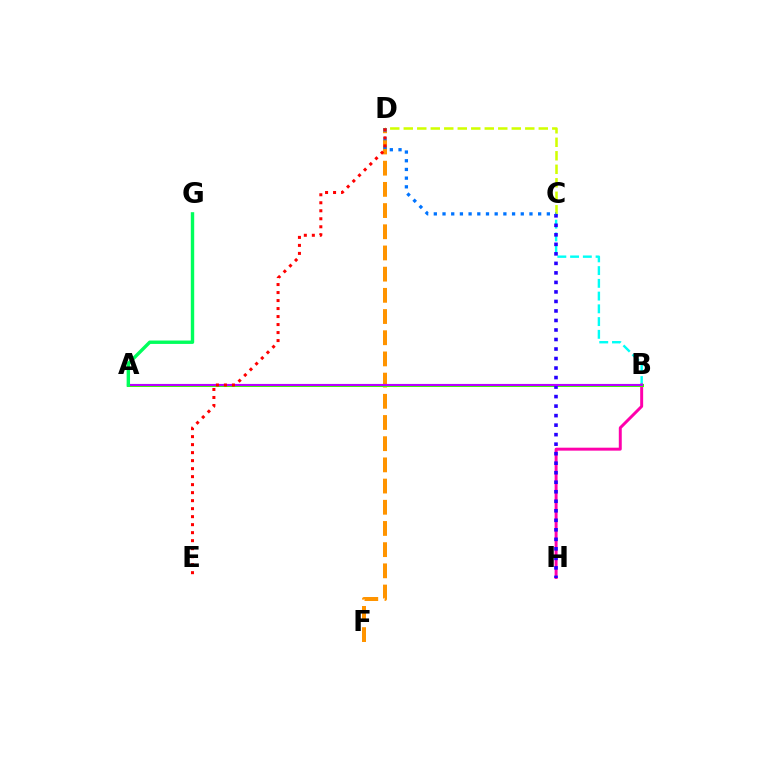{('C', 'D'): [{'color': '#d1ff00', 'line_style': 'dashed', 'thickness': 1.83}, {'color': '#0074ff', 'line_style': 'dotted', 'thickness': 2.36}], ('B', 'C'): [{'color': '#00fff6', 'line_style': 'dashed', 'thickness': 1.73}], ('D', 'F'): [{'color': '#ff9400', 'line_style': 'dashed', 'thickness': 2.88}], ('B', 'H'): [{'color': '#ff00ac', 'line_style': 'solid', 'thickness': 2.13}], ('A', 'B'): [{'color': '#3dff00', 'line_style': 'solid', 'thickness': 2.17}, {'color': '#b900ff', 'line_style': 'solid', 'thickness': 1.54}], ('C', 'H'): [{'color': '#2500ff', 'line_style': 'dotted', 'thickness': 2.59}], ('A', 'G'): [{'color': '#00ff5c', 'line_style': 'solid', 'thickness': 2.45}], ('D', 'E'): [{'color': '#ff0000', 'line_style': 'dotted', 'thickness': 2.17}]}